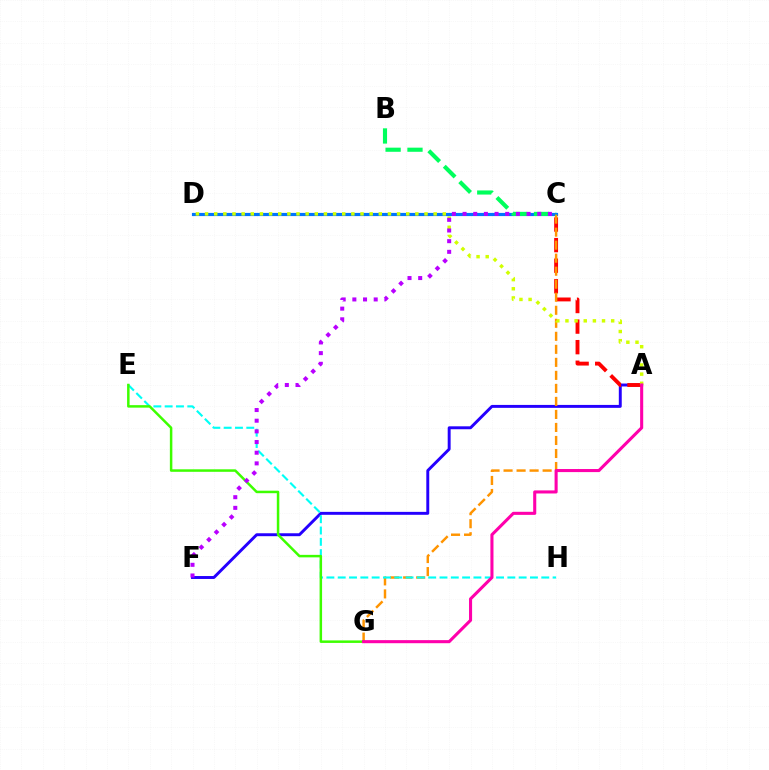{('C', 'D'): [{'color': '#0074ff', 'line_style': 'solid', 'thickness': 2.28}], ('A', 'F'): [{'color': '#2500ff', 'line_style': 'solid', 'thickness': 2.11}], ('A', 'C'): [{'color': '#ff0000', 'line_style': 'dashed', 'thickness': 2.79}], ('C', 'G'): [{'color': '#ff9400', 'line_style': 'dashed', 'thickness': 1.77}], ('E', 'H'): [{'color': '#00fff6', 'line_style': 'dashed', 'thickness': 1.54}], ('A', 'D'): [{'color': '#d1ff00', 'line_style': 'dotted', 'thickness': 2.48}], ('E', 'G'): [{'color': '#3dff00', 'line_style': 'solid', 'thickness': 1.8}], ('A', 'G'): [{'color': '#ff00ac', 'line_style': 'solid', 'thickness': 2.21}], ('B', 'C'): [{'color': '#00ff5c', 'line_style': 'dashed', 'thickness': 2.97}], ('C', 'F'): [{'color': '#b900ff', 'line_style': 'dotted', 'thickness': 2.9}]}